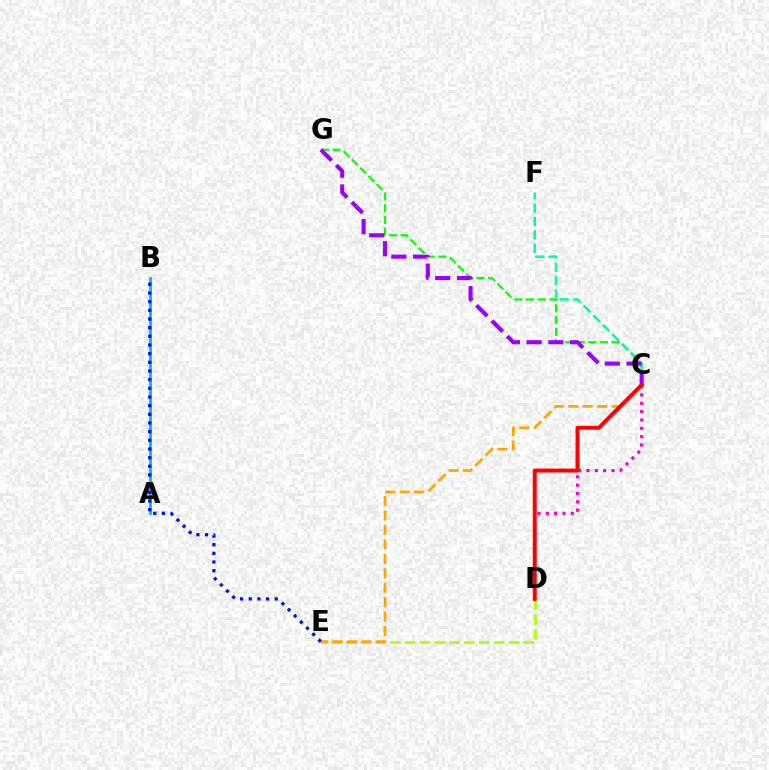{('C', 'G'): [{'color': '#08ff00', 'line_style': 'dashed', 'thickness': 1.59}, {'color': '#9b00ff', 'line_style': 'dashed', 'thickness': 2.96}], ('D', 'E'): [{'color': '#b3ff00', 'line_style': 'dashed', 'thickness': 2.02}], ('C', 'D'): [{'color': '#ff00bd', 'line_style': 'dotted', 'thickness': 2.27}, {'color': '#ff0000', 'line_style': 'solid', 'thickness': 2.83}], ('C', 'F'): [{'color': '#00ff9d', 'line_style': 'dashed', 'thickness': 1.82}], ('A', 'B'): [{'color': '#00b5ff', 'line_style': 'solid', 'thickness': 2.01}], ('C', 'E'): [{'color': '#ffa500', 'line_style': 'dashed', 'thickness': 1.96}], ('B', 'E'): [{'color': '#0010ff', 'line_style': 'dotted', 'thickness': 2.35}]}